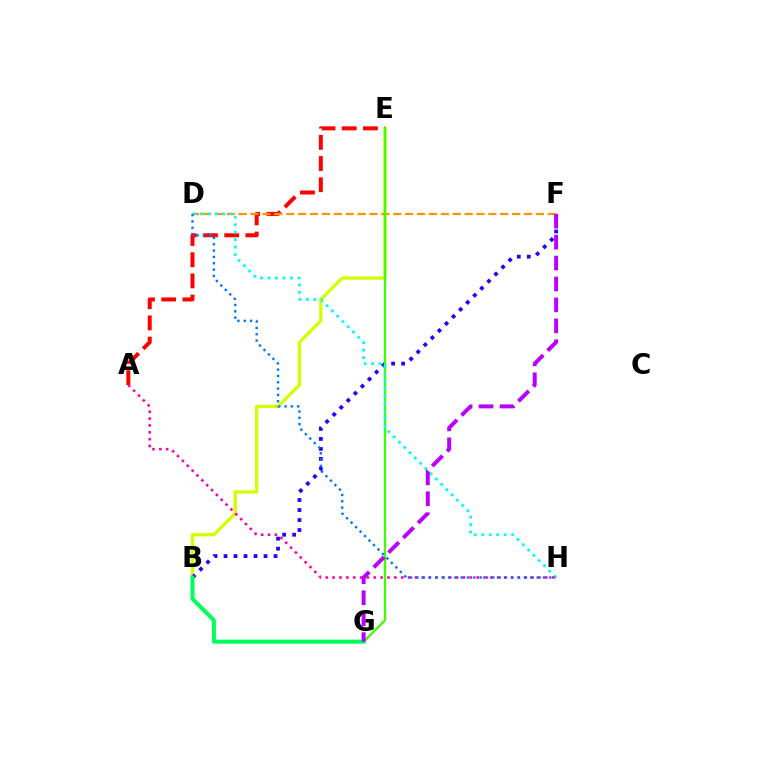{('B', 'E'): [{'color': '#d1ff00', 'line_style': 'solid', 'thickness': 2.38}], ('B', 'F'): [{'color': '#2500ff', 'line_style': 'dotted', 'thickness': 2.72}], ('A', 'E'): [{'color': '#ff0000', 'line_style': 'dashed', 'thickness': 2.88}], ('D', 'F'): [{'color': '#ff9400', 'line_style': 'dashed', 'thickness': 1.62}], ('E', 'G'): [{'color': '#3dff00', 'line_style': 'solid', 'thickness': 1.67}], ('D', 'H'): [{'color': '#00fff6', 'line_style': 'dotted', 'thickness': 2.03}, {'color': '#0074ff', 'line_style': 'dotted', 'thickness': 1.72}], ('A', 'H'): [{'color': '#ff00ac', 'line_style': 'dotted', 'thickness': 1.86}], ('B', 'G'): [{'color': '#00ff5c', 'line_style': 'solid', 'thickness': 2.91}], ('F', 'G'): [{'color': '#b900ff', 'line_style': 'dashed', 'thickness': 2.84}]}